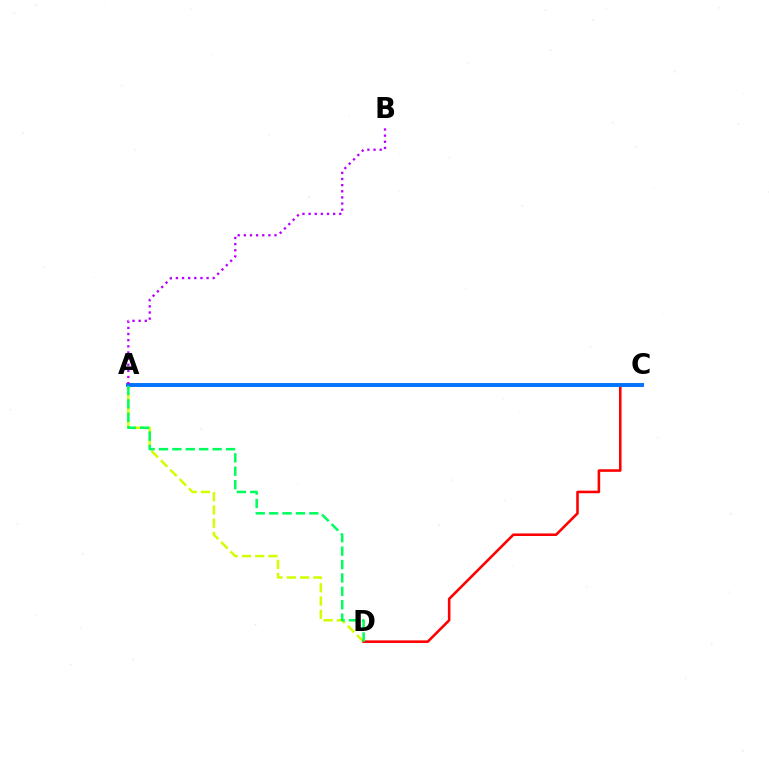{('A', 'D'): [{'color': '#d1ff00', 'line_style': 'dashed', 'thickness': 1.8}, {'color': '#00ff5c', 'line_style': 'dashed', 'thickness': 1.82}], ('C', 'D'): [{'color': '#ff0000', 'line_style': 'solid', 'thickness': 1.85}], ('A', 'C'): [{'color': '#0074ff', 'line_style': 'solid', 'thickness': 2.82}], ('A', 'B'): [{'color': '#b900ff', 'line_style': 'dotted', 'thickness': 1.67}]}